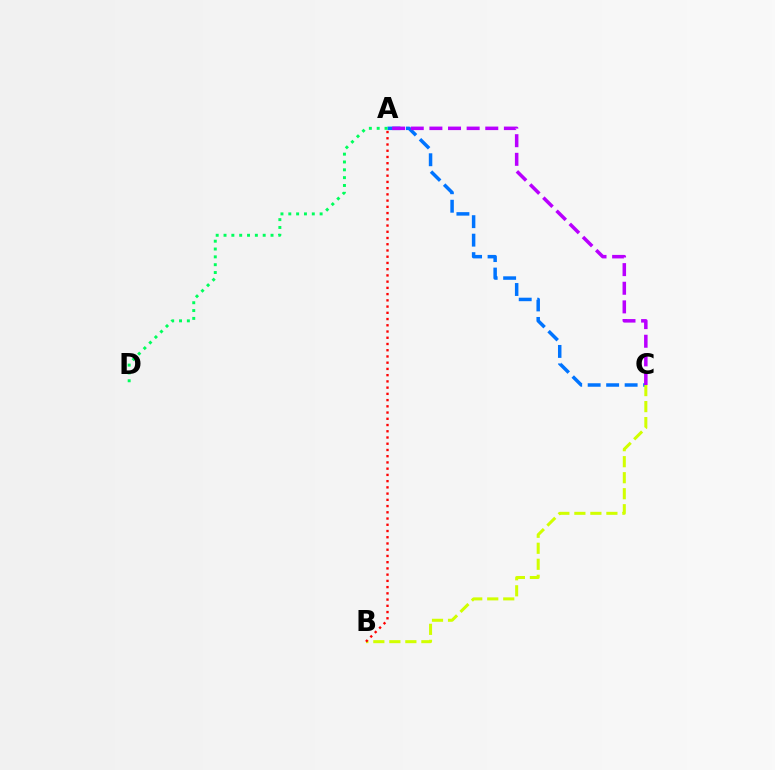{('A', 'C'): [{'color': '#0074ff', 'line_style': 'dashed', 'thickness': 2.51}, {'color': '#b900ff', 'line_style': 'dashed', 'thickness': 2.53}], ('A', 'D'): [{'color': '#00ff5c', 'line_style': 'dotted', 'thickness': 2.13}], ('B', 'C'): [{'color': '#d1ff00', 'line_style': 'dashed', 'thickness': 2.18}], ('A', 'B'): [{'color': '#ff0000', 'line_style': 'dotted', 'thickness': 1.69}]}